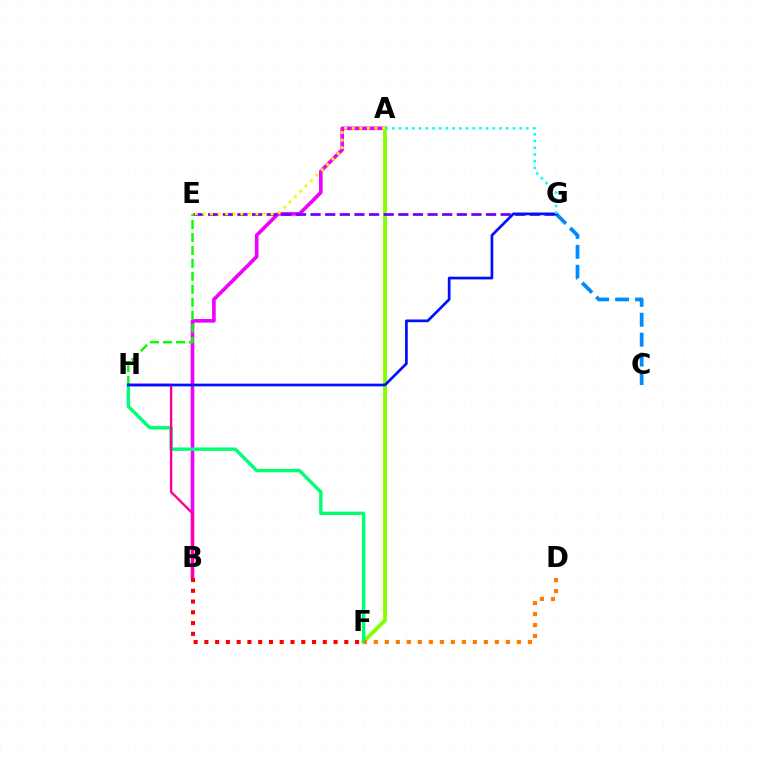{('A', 'B'): [{'color': '#ee00ff', 'line_style': 'solid', 'thickness': 2.6}], ('A', 'F'): [{'color': '#84ff00', 'line_style': 'solid', 'thickness': 2.81}], ('C', 'G'): [{'color': '#008cff', 'line_style': 'dashed', 'thickness': 2.71}], ('E', 'G'): [{'color': '#7200ff', 'line_style': 'dashed', 'thickness': 1.99}], ('E', 'H'): [{'color': '#08ff00', 'line_style': 'dashed', 'thickness': 1.76}], ('F', 'H'): [{'color': '#00ff74', 'line_style': 'solid', 'thickness': 2.45}], ('D', 'F'): [{'color': '#ff7c00', 'line_style': 'dotted', 'thickness': 2.99}], ('B', 'H'): [{'color': '#ff0094', 'line_style': 'solid', 'thickness': 1.73}], ('A', 'E'): [{'color': '#fcf500', 'line_style': 'dotted', 'thickness': 2.06}], ('G', 'H'): [{'color': '#0010ff', 'line_style': 'solid', 'thickness': 1.95}], ('A', 'G'): [{'color': '#00fff6', 'line_style': 'dotted', 'thickness': 1.82}], ('B', 'F'): [{'color': '#ff0000', 'line_style': 'dotted', 'thickness': 2.92}]}